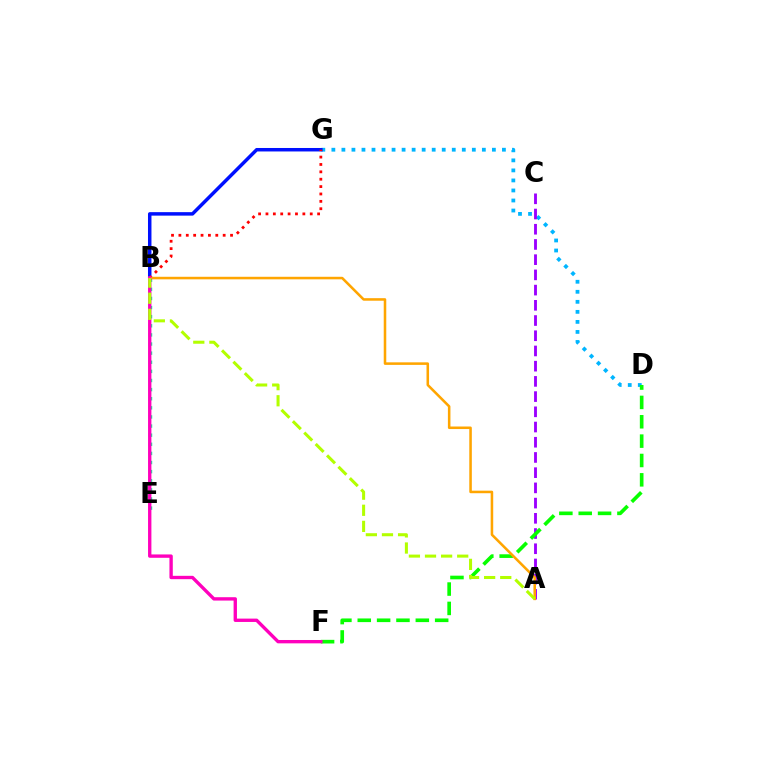{('D', 'G'): [{'color': '#00b5ff', 'line_style': 'dotted', 'thickness': 2.73}], ('B', 'E'): [{'color': '#00ff9d', 'line_style': 'dotted', 'thickness': 2.48}], ('B', 'G'): [{'color': '#0010ff', 'line_style': 'solid', 'thickness': 2.51}, {'color': '#ff0000', 'line_style': 'dotted', 'thickness': 2.0}], ('A', 'C'): [{'color': '#9b00ff', 'line_style': 'dashed', 'thickness': 2.07}], ('D', 'F'): [{'color': '#08ff00', 'line_style': 'dashed', 'thickness': 2.63}], ('A', 'B'): [{'color': '#ffa500', 'line_style': 'solid', 'thickness': 1.83}, {'color': '#b3ff00', 'line_style': 'dashed', 'thickness': 2.19}], ('B', 'F'): [{'color': '#ff00bd', 'line_style': 'solid', 'thickness': 2.41}]}